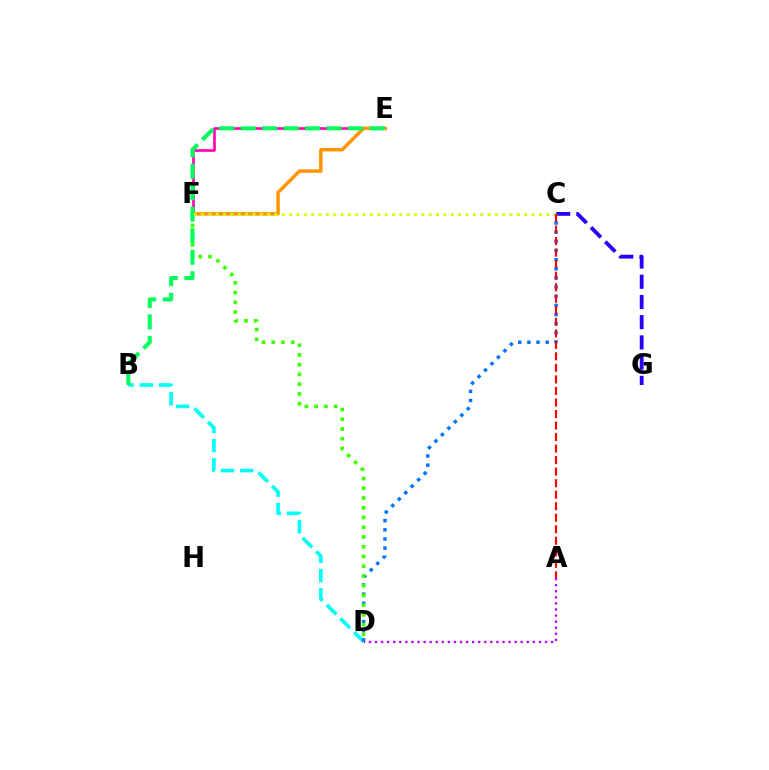{('E', 'F'): [{'color': '#ff00ac', 'line_style': 'solid', 'thickness': 1.88}, {'color': '#ff9400', 'line_style': 'solid', 'thickness': 2.47}], ('C', 'G'): [{'color': '#2500ff', 'line_style': 'dashed', 'thickness': 2.75}], ('B', 'D'): [{'color': '#00fff6', 'line_style': 'dashed', 'thickness': 2.62}], ('C', 'D'): [{'color': '#0074ff', 'line_style': 'dotted', 'thickness': 2.49}], ('D', 'F'): [{'color': '#3dff00', 'line_style': 'dotted', 'thickness': 2.65}], ('B', 'E'): [{'color': '#00ff5c', 'line_style': 'dashed', 'thickness': 2.92}], ('C', 'F'): [{'color': '#d1ff00', 'line_style': 'dotted', 'thickness': 2.0}], ('A', 'D'): [{'color': '#b900ff', 'line_style': 'dotted', 'thickness': 1.65}], ('A', 'C'): [{'color': '#ff0000', 'line_style': 'dashed', 'thickness': 1.57}]}